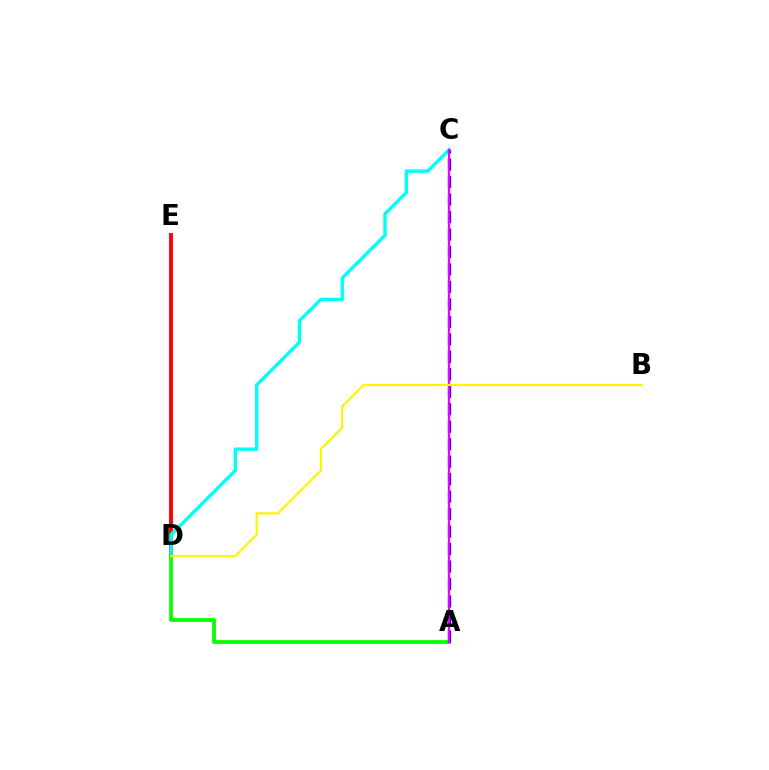{('D', 'E'): [{'color': '#ff0000', 'line_style': 'solid', 'thickness': 2.78}], ('C', 'D'): [{'color': '#00fff6', 'line_style': 'solid', 'thickness': 2.45}], ('A', 'D'): [{'color': '#08ff00', 'line_style': 'solid', 'thickness': 2.71}], ('A', 'C'): [{'color': '#0010ff', 'line_style': 'dashed', 'thickness': 2.37}, {'color': '#ee00ff', 'line_style': 'solid', 'thickness': 1.62}], ('B', 'D'): [{'color': '#fcf500', 'line_style': 'solid', 'thickness': 1.59}]}